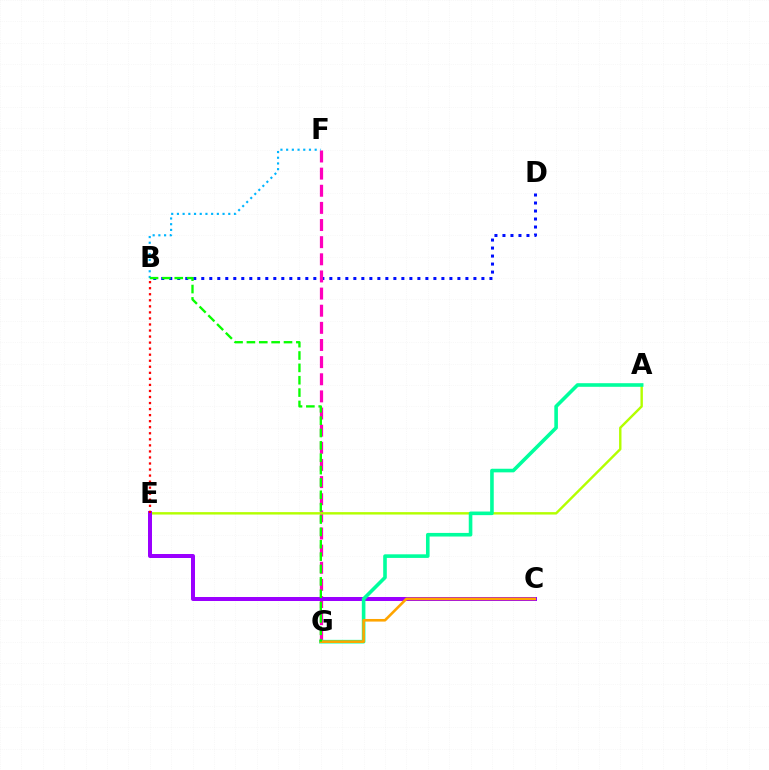{('B', 'D'): [{'color': '#0010ff', 'line_style': 'dotted', 'thickness': 2.17}], ('F', 'G'): [{'color': '#ff00bd', 'line_style': 'dashed', 'thickness': 2.33}], ('B', 'F'): [{'color': '#00b5ff', 'line_style': 'dotted', 'thickness': 1.55}], ('A', 'E'): [{'color': '#b3ff00', 'line_style': 'solid', 'thickness': 1.74}], ('C', 'E'): [{'color': '#9b00ff', 'line_style': 'solid', 'thickness': 2.88}], ('A', 'G'): [{'color': '#00ff9d', 'line_style': 'solid', 'thickness': 2.6}], ('C', 'G'): [{'color': '#ffa500', 'line_style': 'solid', 'thickness': 1.87}], ('B', 'E'): [{'color': '#ff0000', 'line_style': 'dotted', 'thickness': 1.64}], ('B', 'G'): [{'color': '#08ff00', 'line_style': 'dashed', 'thickness': 1.68}]}